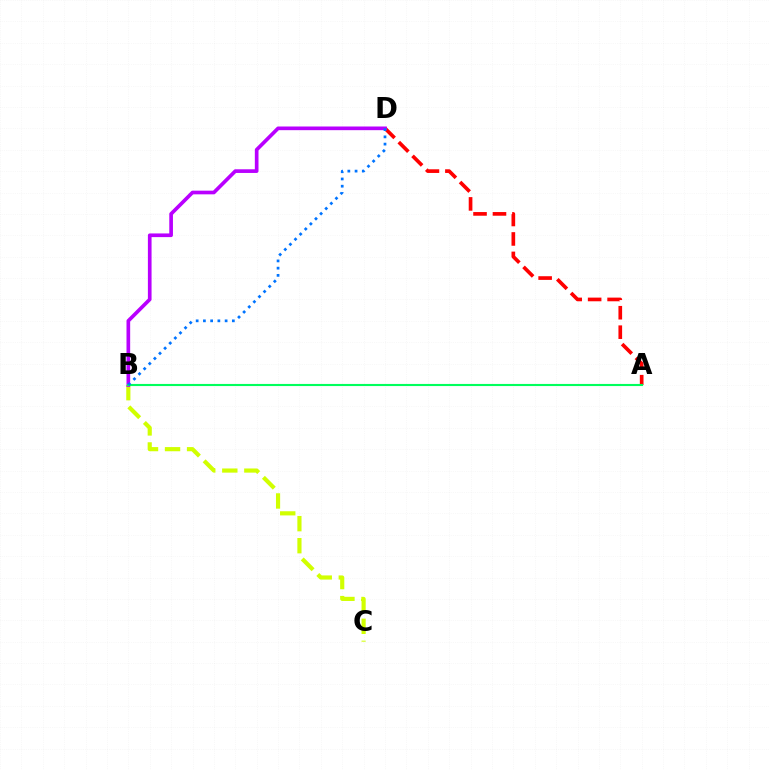{('A', 'D'): [{'color': '#ff0000', 'line_style': 'dashed', 'thickness': 2.64}], ('B', 'C'): [{'color': '#d1ff00', 'line_style': 'dashed', 'thickness': 2.99}], ('B', 'D'): [{'color': '#b900ff', 'line_style': 'solid', 'thickness': 2.64}, {'color': '#0074ff', 'line_style': 'dotted', 'thickness': 1.97}], ('A', 'B'): [{'color': '#00ff5c', 'line_style': 'solid', 'thickness': 1.53}]}